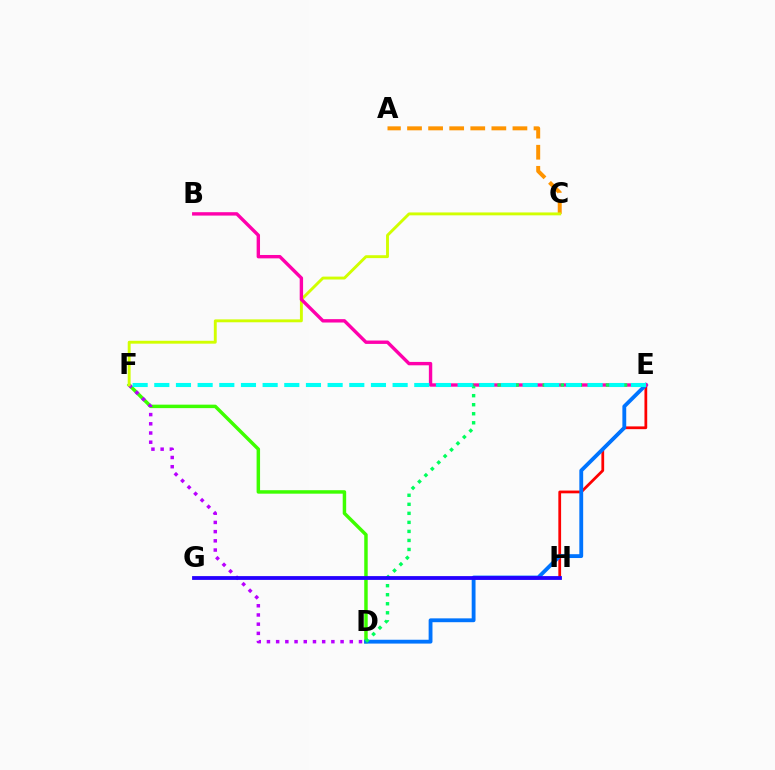{('D', 'F'): [{'color': '#3dff00', 'line_style': 'solid', 'thickness': 2.49}, {'color': '#b900ff', 'line_style': 'dotted', 'thickness': 2.5}], ('A', 'C'): [{'color': '#ff9400', 'line_style': 'dashed', 'thickness': 2.86}], ('E', 'H'): [{'color': '#ff0000', 'line_style': 'solid', 'thickness': 1.98}], ('D', 'E'): [{'color': '#0074ff', 'line_style': 'solid', 'thickness': 2.76}, {'color': '#00ff5c', 'line_style': 'dotted', 'thickness': 2.45}], ('C', 'F'): [{'color': '#d1ff00', 'line_style': 'solid', 'thickness': 2.08}], ('B', 'E'): [{'color': '#ff00ac', 'line_style': 'solid', 'thickness': 2.44}], ('E', 'F'): [{'color': '#00fff6', 'line_style': 'dashed', 'thickness': 2.94}], ('G', 'H'): [{'color': '#2500ff', 'line_style': 'solid', 'thickness': 2.73}]}